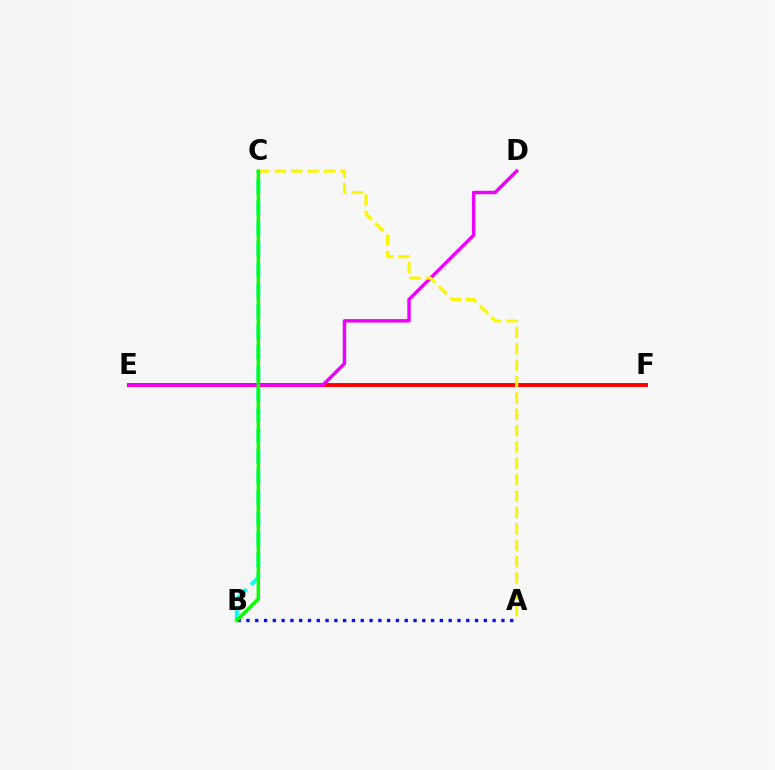{('E', 'F'): [{'color': '#ff0000', 'line_style': 'solid', 'thickness': 2.81}], ('B', 'C'): [{'color': '#00fff6', 'line_style': 'dashed', 'thickness': 2.81}, {'color': '#08ff00', 'line_style': 'solid', 'thickness': 2.49}], ('D', 'E'): [{'color': '#ee00ff', 'line_style': 'solid', 'thickness': 2.47}], ('A', 'B'): [{'color': '#0010ff', 'line_style': 'dotted', 'thickness': 2.39}], ('A', 'C'): [{'color': '#fcf500', 'line_style': 'dashed', 'thickness': 2.22}]}